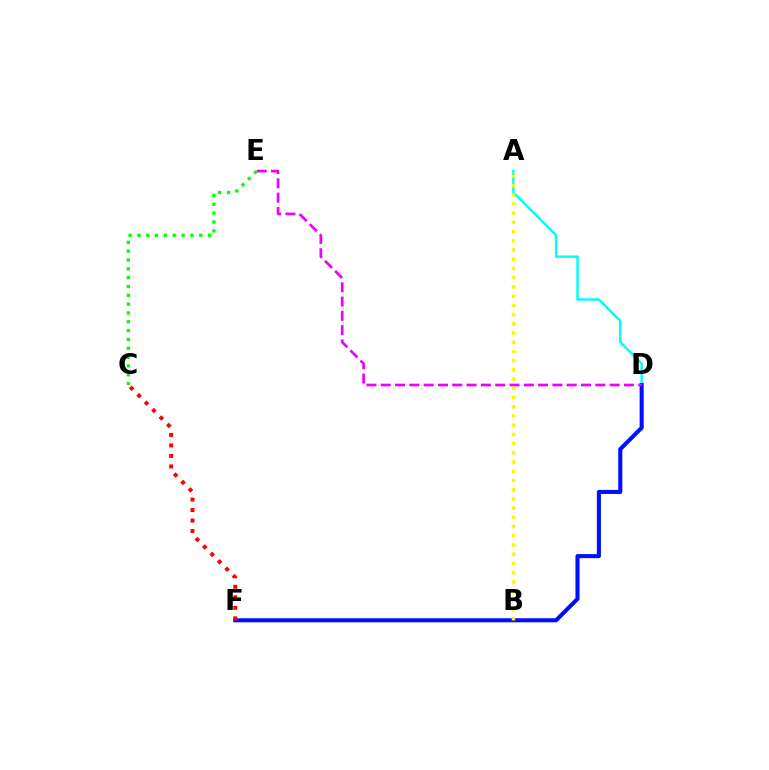{('A', 'D'): [{'color': '#00fff6', 'line_style': 'solid', 'thickness': 1.75}], ('D', 'F'): [{'color': '#0010ff', 'line_style': 'solid', 'thickness': 2.93}], ('D', 'E'): [{'color': '#ee00ff', 'line_style': 'dashed', 'thickness': 1.94}], ('C', 'F'): [{'color': '#ff0000', 'line_style': 'dotted', 'thickness': 2.85}], ('C', 'E'): [{'color': '#08ff00', 'line_style': 'dotted', 'thickness': 2.4}], ('A', 'B'): [{'color': '#fcf500', 'line_style': 'dotted', 'thickness': 2.5}]}